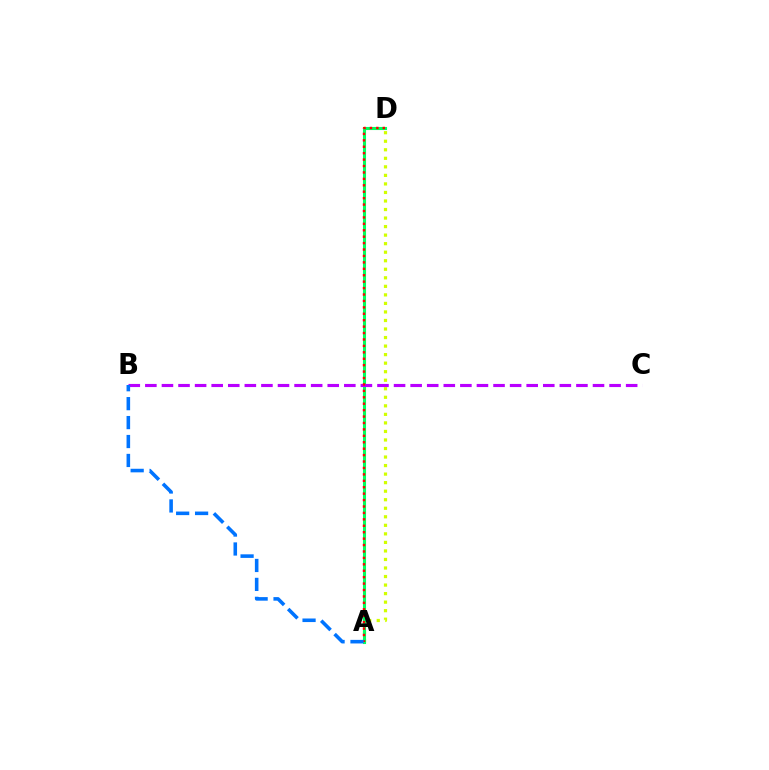{('A', 'D'): [{'color': '#d1ff00', 'line_style': 'dotted', 'thickness': 2.32}, {'color': '#00ff5c', 'line_style': 'solid', 'thickness': 2.22}, {'color': '#ff0000', 'line_style': 'dotted', 'thickness': 1.75}], ('B', 'C'): [{'color': '#b900ff', 'line_style': 'dashed', 'thickness': 2.25}], ('A', 'B'): [{'color': '#0074ff', 'line_style': 'dashed', 'thickness': 2.57}]}